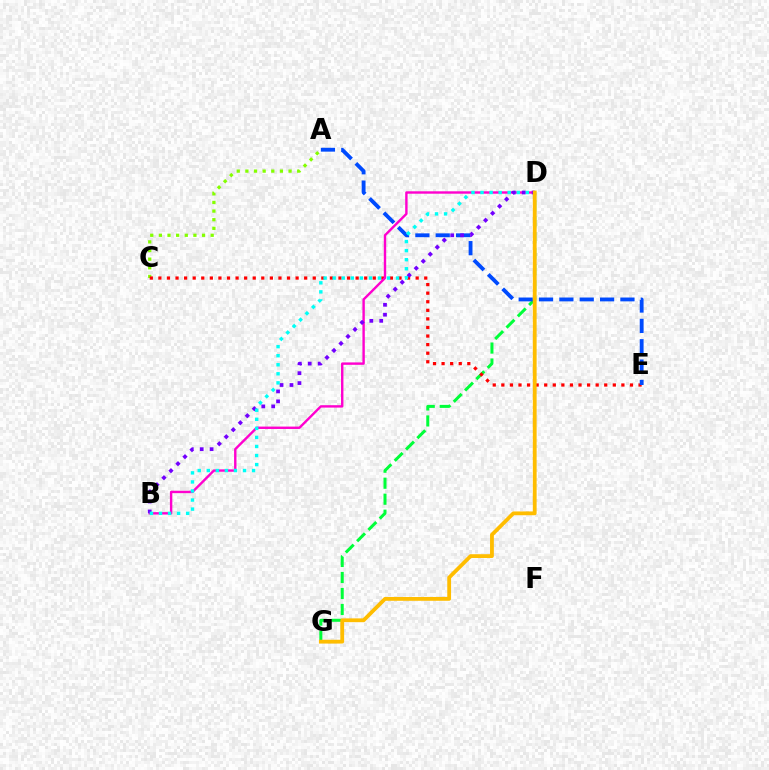{('A', 'C'): [{'color': '#84ff00', 'line_style': 'dotted', 'thickness': 2.35}], ('D', 'G'): [{'color': '#00ff39', 'line_style': 'dashed', 'thickness': 2.17}, {'color': '#ffbd00', 'line_style': 'solid', 'thickness': 2.74}], ('C', 'E'): [{'color': '#ff0000', 'line_style': 'dotted', 'thickness': 2.33}], ('A', 'E'): [{'color': '#004bff', 'line_style': 'dashed', 'thickness': 2.76}], ('B', 'D'): [{'color': '#ff00cf', 'line_style': 'solid', 'thickness': 1.73}, {'color': '#7200ff', 'line_style': 'dotted', 'thickness': 2.69}, {'color': '#00fff6', 'line_style': 'dotted', 'thickness': 2.46}]}